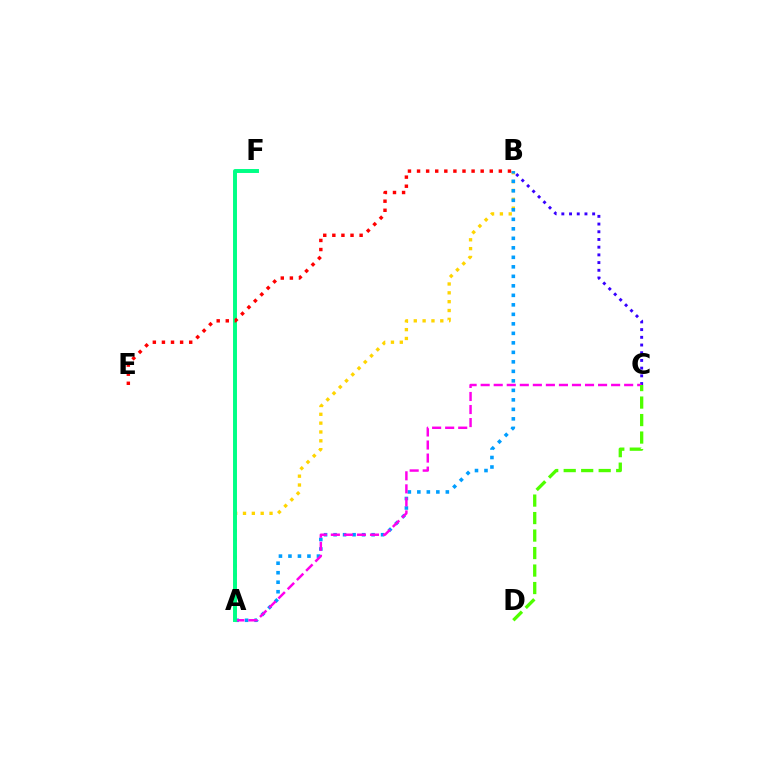{('A', 'B'): [{'color': '#ffd500', 'line_style': 'dotted', 'thickness': 2.4}, {'color': '#009eff', 'line_style': 'dotted', 'thickness': 2.58}], ('B', 'C'): [{'color': '#3700ff', 'line_style': 'dotted', 'thickness': 2.09}], ('A', 'C'): [{'color': '#ff00ed', 'line_style': 'dashed', 'thickness': 1.77}], ('A', 'F'): [{'color': '#00ff86', 'line_style': 'solid', 'thickness': 2.83}], ('C', 'D'): [{'color': '#4fff00', 'line_style': 'dashed', 'thickness': 2.38}], ('B', 'E'): [{'color': '#ff0000', 'line_style': 'dotted', 'thickness': 2.47}]}